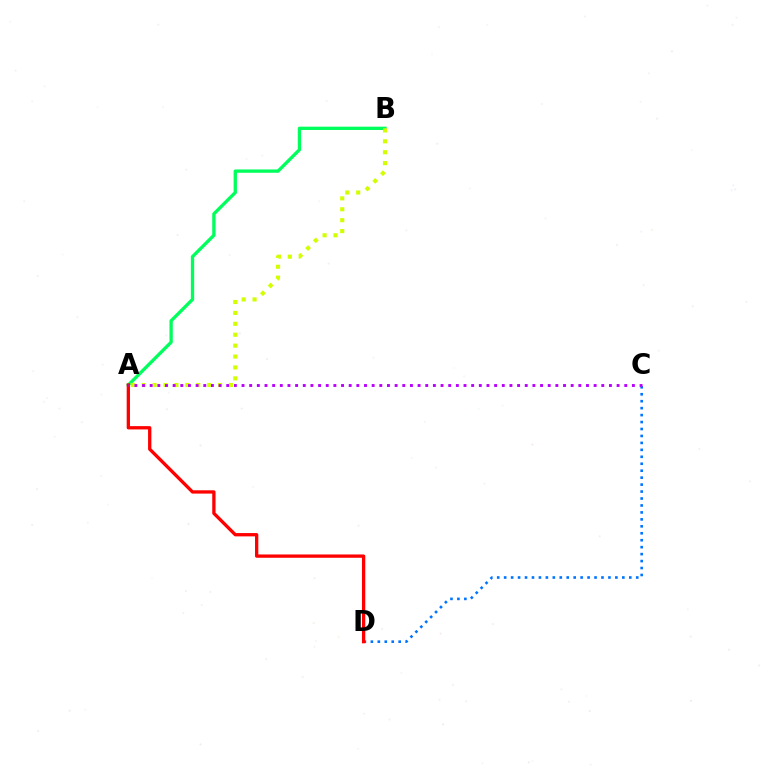{('A', 'B'): [{'color': '#00ff5c', 'line_style': 'solid', 'thickness': 2.39}, {'color': '#d1ff00', 'line_style': 'dotted', 'thickness': 2.96}], ('C', 'D'): [{'color': '#0074ff', 'line_style': 'dotted', 'thickness': 1.89}], ('A', 'D'): [{'color': '#ff0000', 'line_style': 'solid', 'thickness': 2.38}], ('A', 'C'): [{'color': '#b900ff', 'line_style': 'dotted', 'thickness': 2.08}]}